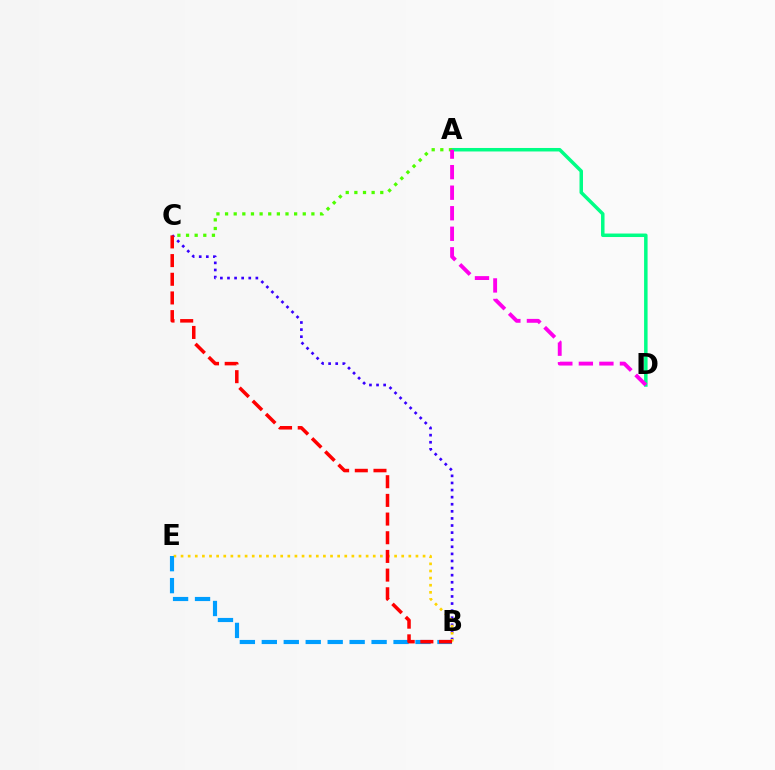{('B', 'C'): [{'color': '#3700ff', 'line_style': 'dotted', 'thickness': 1.93}, {'color': '#ff0000', 'line_style': 'dashed', 'thickness': 2.54}], ('B', 'E'): [{'color': '#ffd500', 'line_style': 'dotted', 'thickness': 1.93}, {'color': '#009eff', 'line_style': 'dashed', 'thickness': 2.98}], ('A', 'D'): [{'color': '#00ff86', 'line_style': 'solid', 'thickness': 2.52}, {'color': '#ff00ed', 'line_style': 'dashed', 'thickness': 2.79}], ('A', 'C'): [{'color': '#4fff00', 'line_style': 'dotted', 'thickness': 2.35}]}